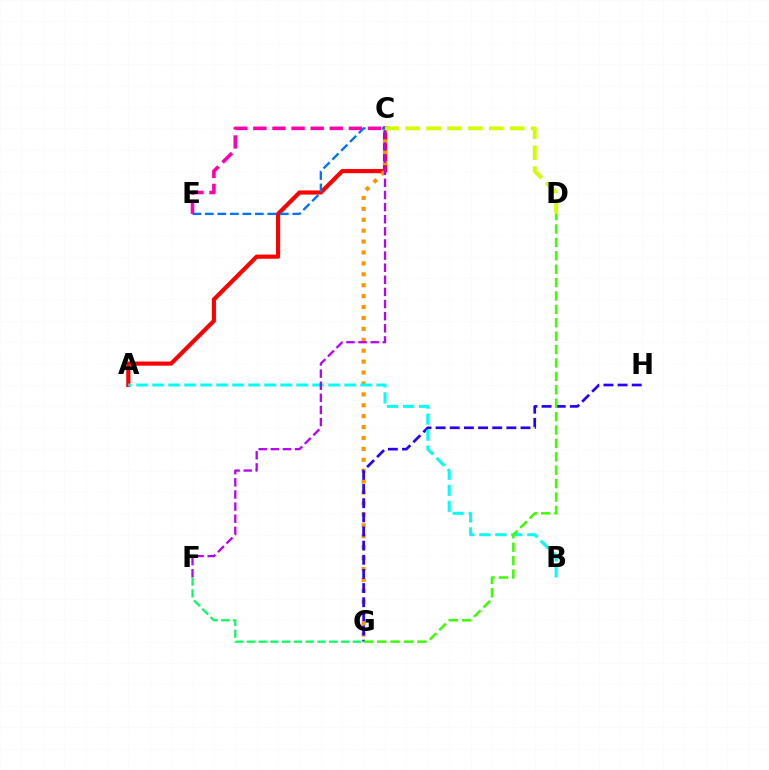{('A', 'C'): [{'color': '#ff0000', 'line_style': 'solid', 'thickness': 2.98}], ('C', 'G'): [{'color': '#ff9400', 'line_style': 'dotted', 'thickness': 2.96}], ('C', 'E'): [{'color': '#0074ff', 'line_style': 'dashed', 'thickness': 1.7}, {'color': '#ff00ac', 'line_style': 'dashed', 'thickness': 2.6}], ('G', 'H'): [{'color': '#2500ff', 'line_style': 'dashed', 'thickness': 1.92}], ('C', 'D'): [{'color': '#d1ff00', 'line_style': 'dashed', 'thickness': 2.84}], ('A', 'B'): [{'color': '#00fff6', 'line_style': 'dashed', 'thickness': 2.17}], ('C', 'F'): [{'color': '#b900ff', 'line_style': 'dashed', 'thickness': 1.65}], ('F', 'G'): [{'color': '#00ff5c', 'line_style': 'dashed', 'thickness': 1.6}], ('D', 'G'): [{'color': '#3dff00', 'line_style': 'dashed', 'thickness': 1.82}]}